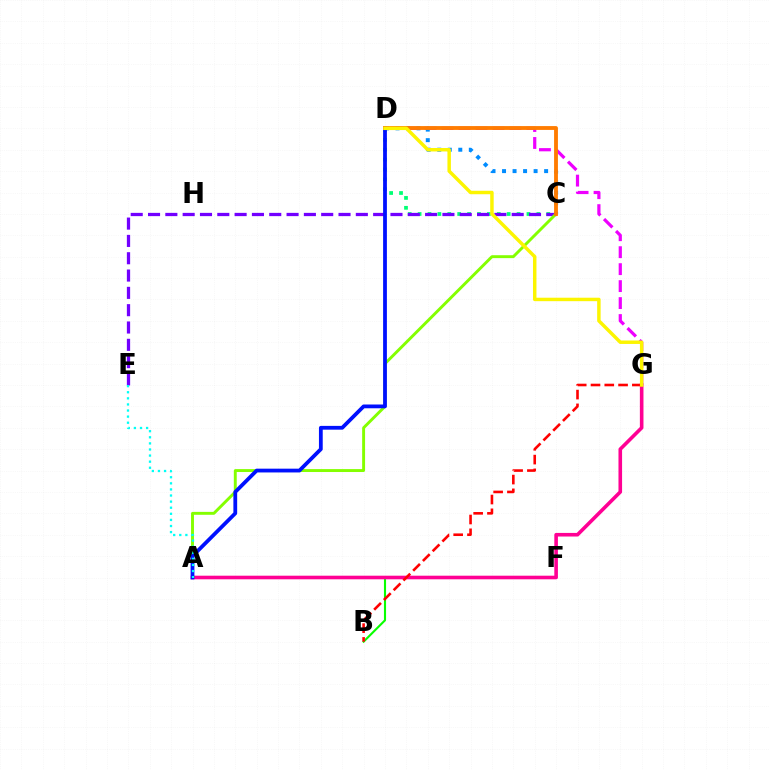{('C', 'D'): [{'color': '#00ff74', 'line_style': 'dotted', 'thickness': 2.69}, {'color': '#008cff', 'line_style': 'dotted', 'thickness': 2.86}, {'color': '#ff7c00', 'line_style': 'solid', 'thickness': 2.77}], ('B', 'F'): [{'color': '#08ff00', 'line_style': 'solid', 'thickness': 1.53}], ('A', 'G'): [{'color': '#ff0094', 'line_style': 'solid', 'thickness': 2.59}], ('D', 'G'): [{'color': '#ee00ff', 'line_style': 'dashed', 'thickness': 2.31}, {'color': '#fcf500', 'line_style': 'solid', 'thickness': 2.49}], ('C', 'E'): [{'color': '#7200ff', 'line_style': 'dashed', 'thickness': 2.35}], ('A', 'C'): [{'color': '#84ff00', 'line_style': 'solid', 'thickness': 2.1}], ('A', 'D'): [{'color': '#0010ff', 'line_style': 'solid', 'thickness': 2.72}], ('B', 'G'): [{'color': '#ff0000', 'line_style': 'dashed', 'thickness': 1.87}], ('A', 'E'): [{'color': '#00fff6', 'line_style': 'dotted', 'thickness': 1.66}]}